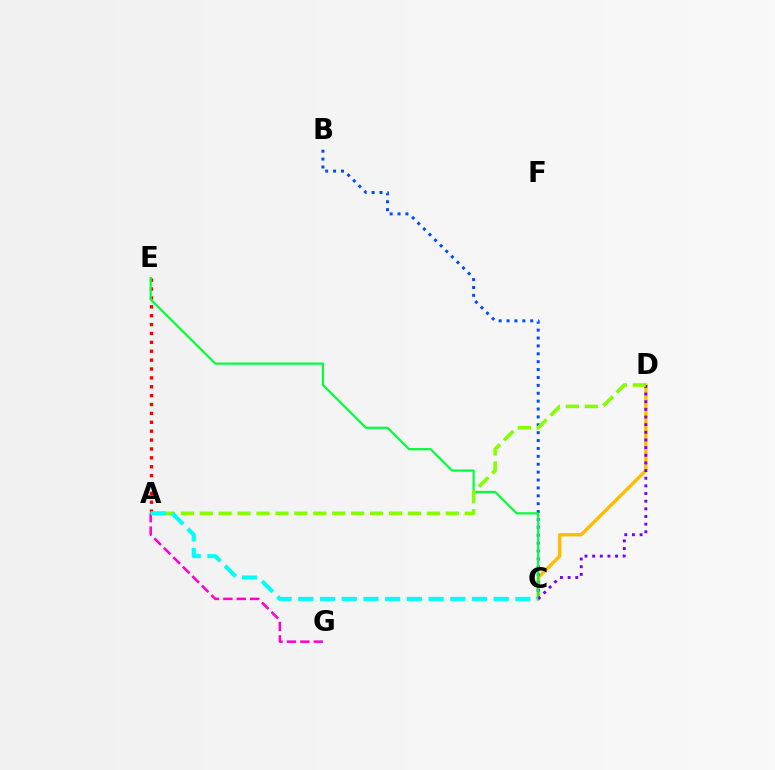{('C', 'D'): [{'color': '#ffbd00', 'line_style': 'solid', 'thickness': 2.45}, {'color': '#7200ff', 'line_style': 'dotted', 'thickness': 2.08}], ('B', 'C'): [{'color': '#004bff', 'line_style': 'dotted', 'thickness': 2.14}], ('A', 'E'): [{'color': '#ff0000', 'line_style': 'dotted', 'thickness': 2.41}], ('C', 'E'): [{'color': '#00ff39', 'line_style': 'solid', 'thickness': 1.57}], ('A', 'D'): [{'color': '#84ff00', 'line_style': 'dashed', 'thickness': 2.57}], ('A', 'G'): [{'color': '#ff00cf', 'line_style': 'dashed', 'thickness': 1.82}], ('A', 'C'): [{'color': '#00fff6', 'line_style': 'dashed', 'thickness': 2.95}]}